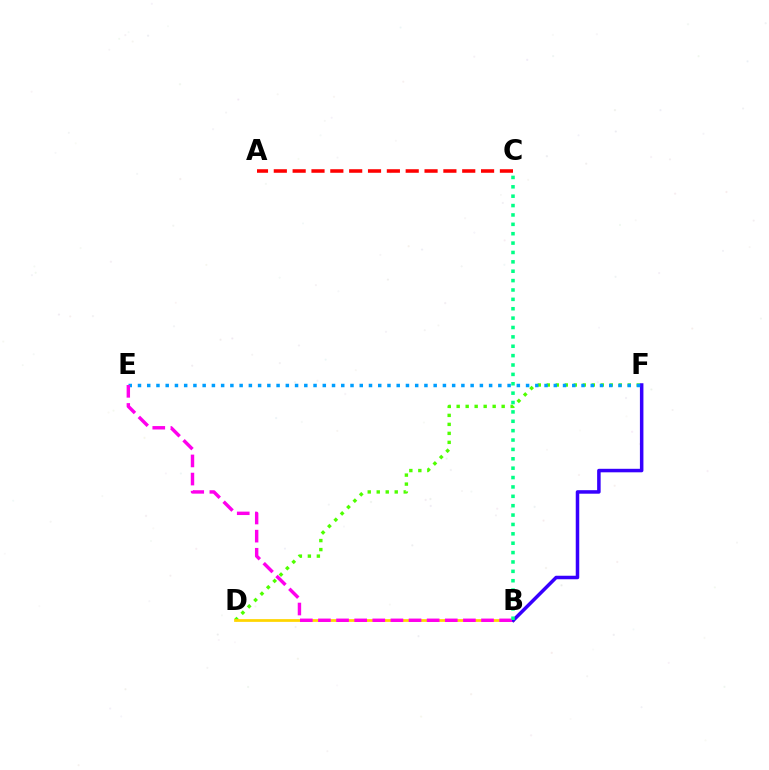{('D', 'F'): [{'color': '#4fff00', 'line_style': 'dotted', 'thickness': 2.44}], ('A', 'C'): [{'color': '#ff0000', 'line_style': 'dashed', 'thickness': 2.56}], ('B', 'D'): [{'color': '#ffd500', 'line_style': 'solid', 'thickness': 1.98}], ('B', 'F'): [{'color': '#3700ff', 'line_style': 'solid', 'thickness': 2.53}], ('E', 'F'): [{'color': '#009eff', 'line_style': 'dotted', 'thickness': 2.51}], ('B', 'E'): [{'color': '#ff00ed', 'line_style': 'dashed', 'thickness': 2.46}], ('B', 'C'): [{'color': '#00ff86', 'line_style': 'dotted', 'thickness': 2.55}]}